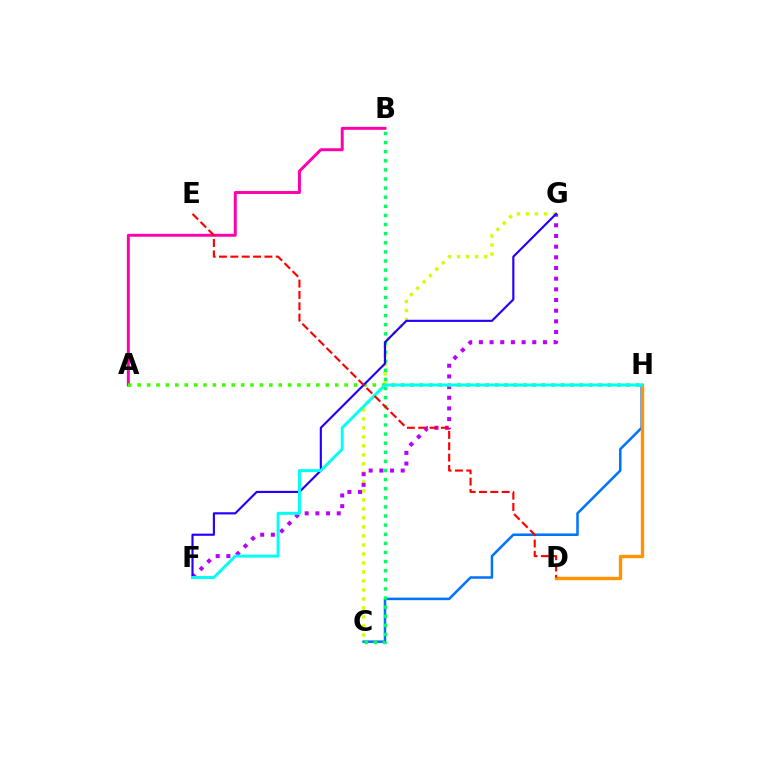{('A', 'B'): [{'color': '#ff00ac', 'line_style': 'solid', 'thickness': 2.12}], ('C', 'H'): [{'color': '#0074ff', 'line_style': 'solid', 'thickness': 1.82}], ('D', 'H'): [{'color': '#ff9400', 'line_style': 'solid', 'thickness': 2.42}], ('C', 'G'): [{'color': '#d1ff00', 'line_style': 'dotted', 'thickness': 2.45}], ('B', 'C'): [{'color': '#00ff5c', 'line_style': 'dotted', 'thickness': 2.47}], ('F', 'G'): [{'color': '#b900ff', 'line_style': 'dotted', 'thickness': 2.9}, {'color': '#2500ff', 'line_style': 'solid', 'thickness': 1.55}], ('A', 'H'): [{'color': '#3dff00', 'line_style': 'dotted', 'thickness': 2.56}], ('F', 'H'): [{'color': '#00fff6', 'line_style': 'solid', 'thickness': 2.12}], ('D', 'E'): [{'color': '#ff0000', 'line_style': 'dashed', 'thickness': 1.54}]}